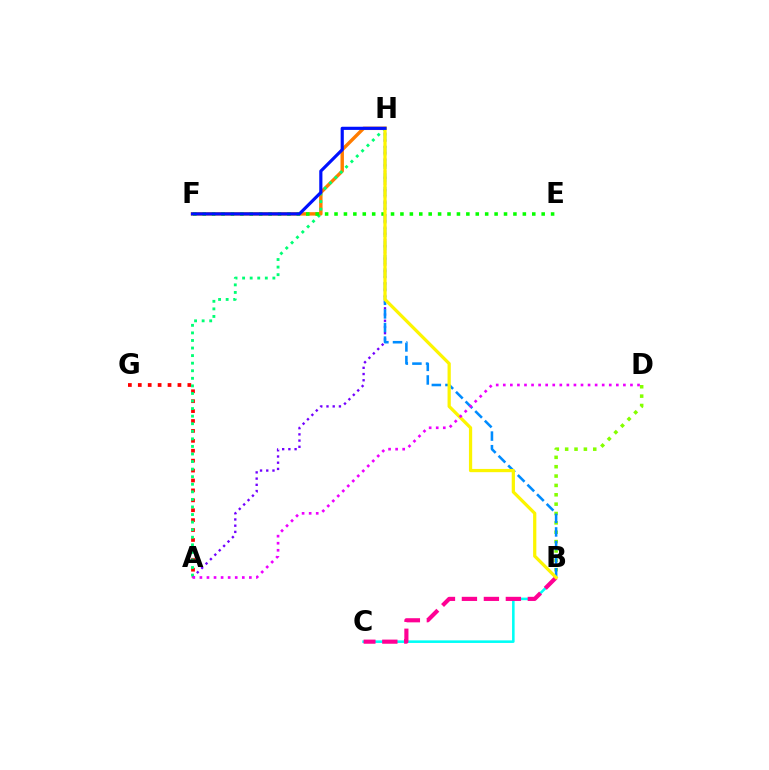{('F', 'H'): [{'color': '#ff7c00', 'line_style': 'solid', 'thickness': 2.46}, {'color': '#0010ff', 'line_style': 'solid', 'thickness': 2.28}], ('A', 'H'): [{'color': '#7200ff', 'line_style': 'dotted', 'thickness': 1.69}, {'color': '#00ff74', 'line_style': 'dotted', 'thickness': 2.06}], ('A', 'G'): [{'color': '#ff0000', 'line_style': 'dotted', 'thickness': 2.69}], ('B', 'D'): [{'color': '#84ff00', 'line_style': 'dotted', 'thickness': 2.54}], ('B', 'H'): [{'color': '#008cff', 'line_style': 'dashed', 'thickness': 1.85}, {'color': '#fcf500', 'line_style': 'solid', 'thickness': 2.33}], ('E', 'F'): [{'color': '#08ff00', 'line_style': 'dotted', 'thickness': 2.56}], ('B', 'C'): [{'color': '#00fff6', 'line_style': 'solid', 'thickness': 1.85}, {'color': '#ff0094', 'line_style': 'dashed', 'thickness': 2.98}], ('A', 'D'): [{'color': '#ee00ff', 'line_style': 'dotted', 'thickness': 1.92}]}